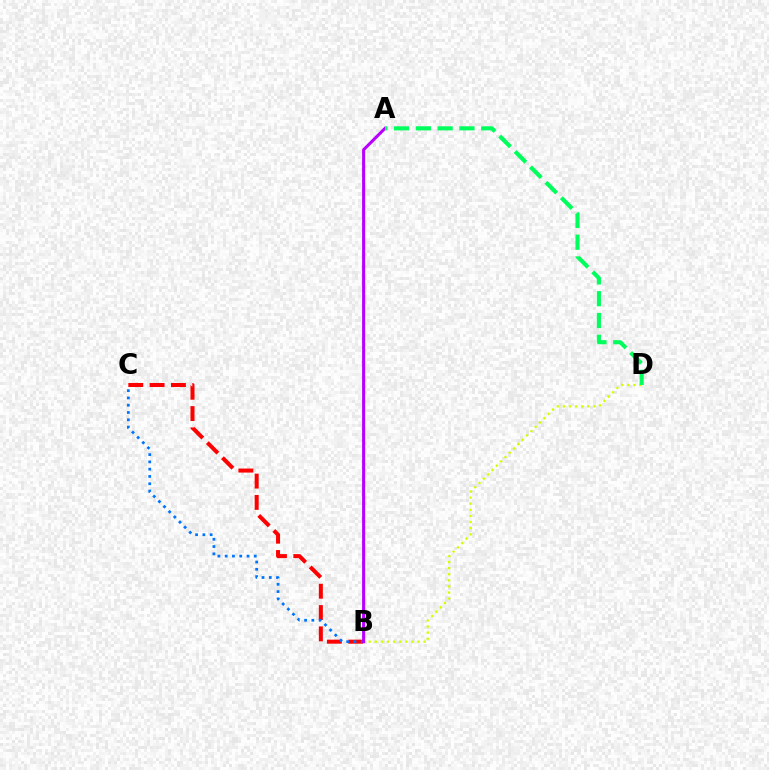{('B', 'D'): [{'color': '#d1ff00', 'line_style': 'dotted', 'thickness': 1.66}], ('B', 'C'): [{'color': '#ff0000', 'line_style': 'dashed', 'thickness': 2.9}, {'color': '#0074ff', 'line_style': 'dotted', 'thickness': 1.98}], ('A', 'B'): [{'color': '#b900ff', 'line_style': 'solid', 'thickness': 2.19}], ('A', 'D'): [{'color': '#00ff5c', 'line_style': 'dashed', 'thickness': 2.96}]}